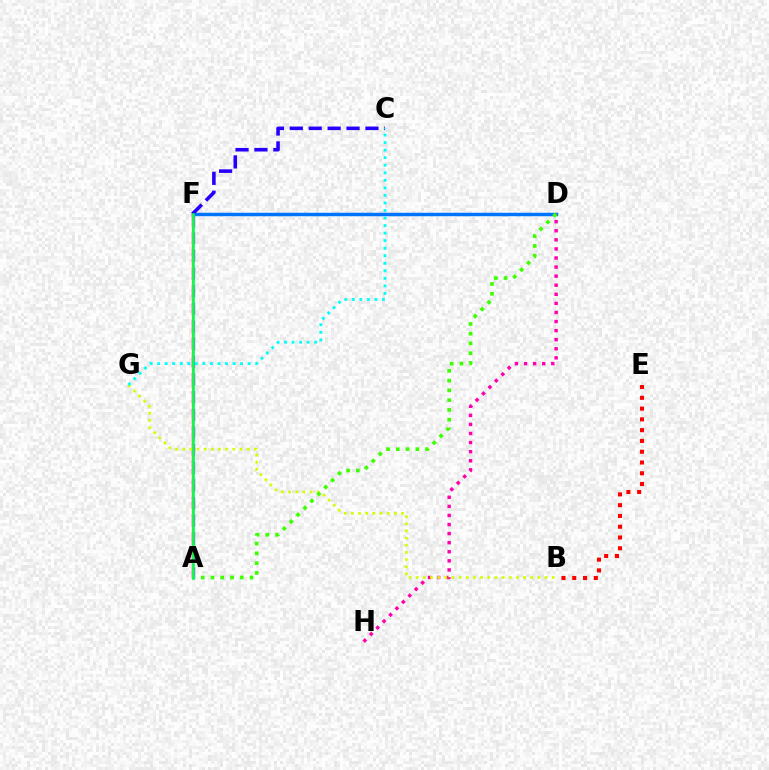{('B', 'E'): [{'color': '#ff0000', 'line_style': 'dotted', 'thickness': 2.93}], ('A', 'F'): [{'color': '#b900ff', 'line_style': 'dashed', 'thickness': 2.4}, {'color': '#ff9400', 'line_style': 'solid', 'thickness': 1.7}, {'color': '#00ff5c', 'line_style': 'solid', 'thickness': 1.85}], ('D', 'F'): [{'color': '#0074ff', 'line_style': 'solid', 'thickness': 2.5}], ('C', 'F'): [{'color': '#2500ff', 'line_style': 'dashed', 'thickness': 2.57}], ('D', 'H'): [{'color': '#ff00ac', 'line_style': 'dotted', 'thickness': 2.47}], ('B', 'G'): [{'color': '#d1ff00', 'line_style': 'dotted', 'thickness': 1.95}], ('C', 'G'): [{'color': '#00fff6', 'line_style': 'dotted', 'thickness': 2.05}], ('A', 'D'): [{'color': '#3dff00', 'line_style': 'dotted', 'thickness': 2.65}]}